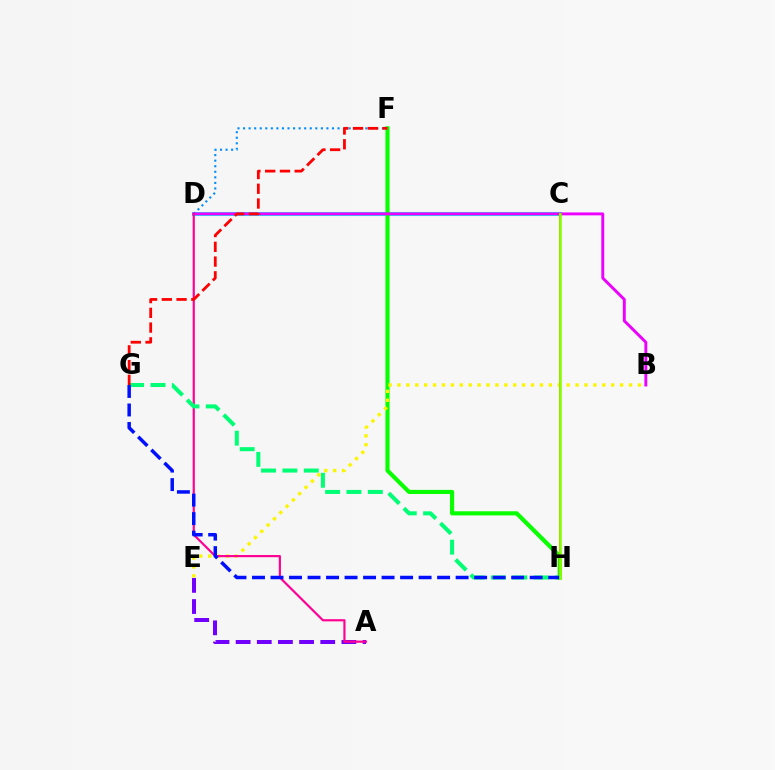{('A', 'E'): [{'color': '#7200ff', 'line_style': 'dashed', 'thickness': 2.87}], ('C', 'D'): [{'color': '#00fff6', 'line_style': 'solid', 'thickness': 2.93}], ('F', 'H'): [{'color': '#08ff00', 'line_style': 'solid', 'thickness': 2.98}], ('D', 'F'): [{'color': '#008cff', 'line_style': 'dotted', 'thickness': 1.51}], ('B', 'E'): [{'color': '#fcf500', 'line_style': 'dotted', 'thickness': 2.42}], ('B', 'D'): [{'color': '#ee00ff', 'line_style': 'solid', 'thickness': 2.1}], ('C', 'H'): [{'color': '#ff7c00', 'line_style': 'solid', 'thickness': 1.51}, {'color': '#84ff00', 'line_style': 'solid', 'thickness': 1.82}], ('A', 'D'): [{'color': '#ff0094', 'line_style': 'solid', 'thickness': 1.57}], ('G', 'H'): [{'color': '#00ff74', 'line_style': 'dashed', 'thickness': 2.9}, {'color': '#0010ff', 'line_style': 'dashed', 'thickness': 2.51}], ('F', 'G'): [{'color': '#ff0000', 'line_style': 'dashed', 'thickness': 2.0}]}